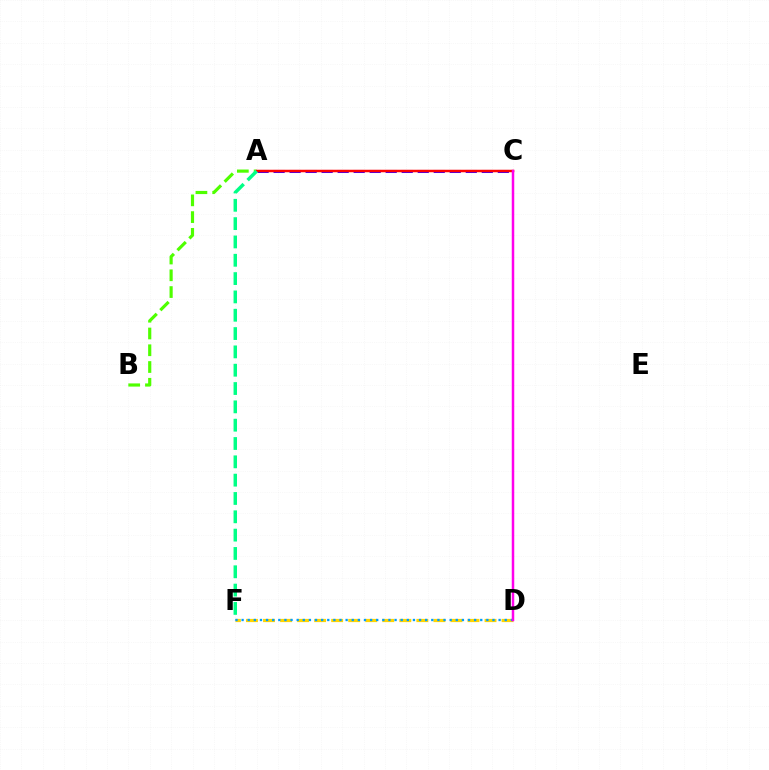{('A', 'C'): [{'color': '#3700ff', 'line_style': 'dashed', 'thickness': 2.18}, {'color': '#ff0000', 'line_style': 'solid', 'thickness': 1.79}], ('A', 'B'): [{'color': '#4fff00', 'line_style': 'dashed', 'thickness': 2.28}], ('D', 'F'): [{'color': '#ffd500', 'line_style': 'dashed', 'thickness': 2.31}, {'color': '#009eff', 'line_style': 'dotted', 'thickness': 1.66}], ('C', 'D'): [{'color': '#ff00ed', 'line_style': 'solid', 'thickness': 1.8}], ('A', 'F'): [{'color': '#00ff86', 'line_style': 'dashed', 'thickness': 2.49}]}